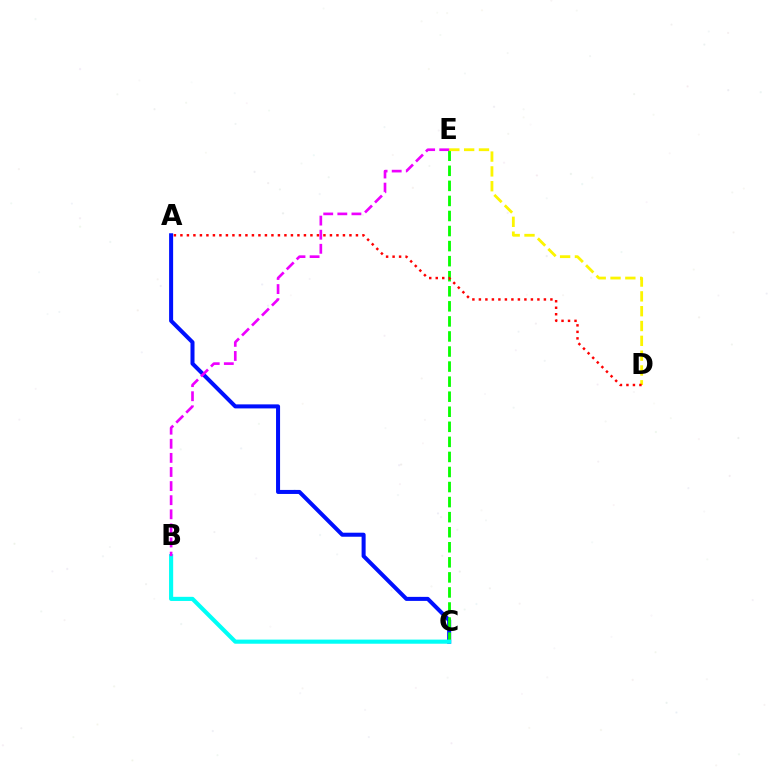{('A', 'C'): [{'color': '#0010ff', 'line_style': 'solid', 'thickness': 2.9}], ('C', 'E'): [{'color': '#08ff00', 'line_style': 'dashed', 'thickness': 2.05}], ('B', 'C'): [{'color': '#00fff6', 'line_style': 'solid', 'thickness': 2.97}], ('D', 'E'): [{'color': '#fcf500', 'line_style': 'dashed', 'thickness': 2.01}], ('A', 'D'): [{'color': '#ff0000', 'line_style': 'dotted', 'thickness': 1.77}], ('B', 'E'): [{'color': '#ee00ff', 'line_style': 'dashed', 'thickness': 1.92}]}